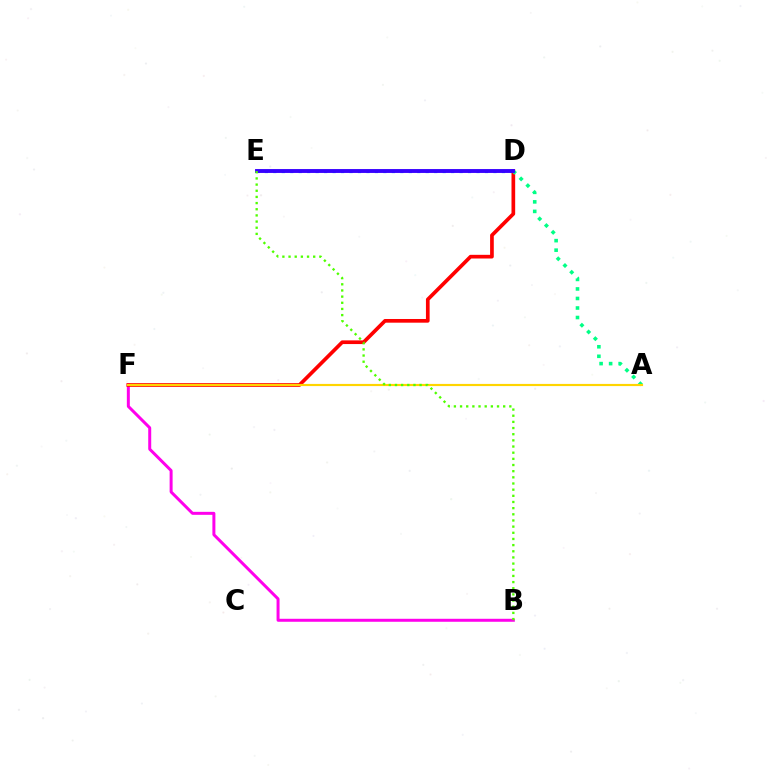{('B', 'F'): [{'color': '#ff00ed', 'line_style': 'solid', 'thickness': 2.15}], ('D', 'E'): [{'color': '#009eff', 'line_style': 'dotted', 'thickness': 2.3}, {'color': '#3700ff', 'line_style': 'solid', 'thickness': 2.8}], ('D', 'F'): [{'color': '#ff0000', 'line_style': 'solid', 'thickness': 2.65}], ('A', 'D'): [{'color': '#00ff86', 'line_style': 'dotted', 'thickness': 2.59}], ('A', 'F'): [{'color': '#ffd500', 'line_style': 'solid', 'thickness': 1.56}], ('B', 'E'): [{'color': '#4fff00', 'line_style': 'dotted', 'thickness': 1.67}]}